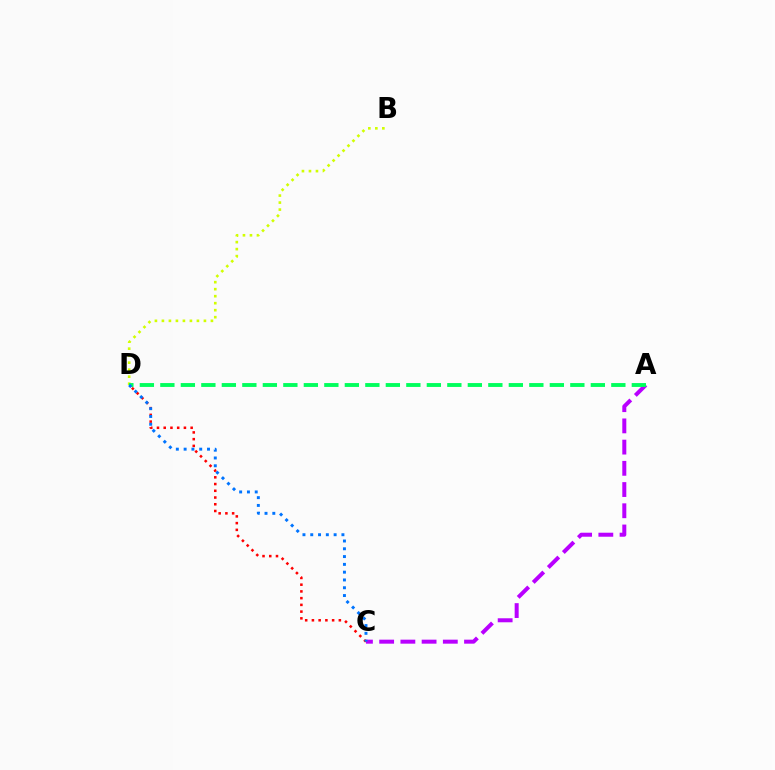{('C', 'D'): [{'color': '#ff0000', 'line_style': 'dotted', 'thickness': 1.83}, {'color': '#0074ff', 'line_style': 'dotted', 'thickness': 2.12}], ('A', 'C'): [{'color': '#b900ff', 'line_style': 'dashed', 'thickness': 2.88}], ('B', 'D'): [{'color': '#d1ff00', 'line_style': 'dotted', 'thickness': 1.9}], ('A', 'D'): [{'color': '#00ff5c', 'line_style': 'dashed', 'thickness': 2.78}]}